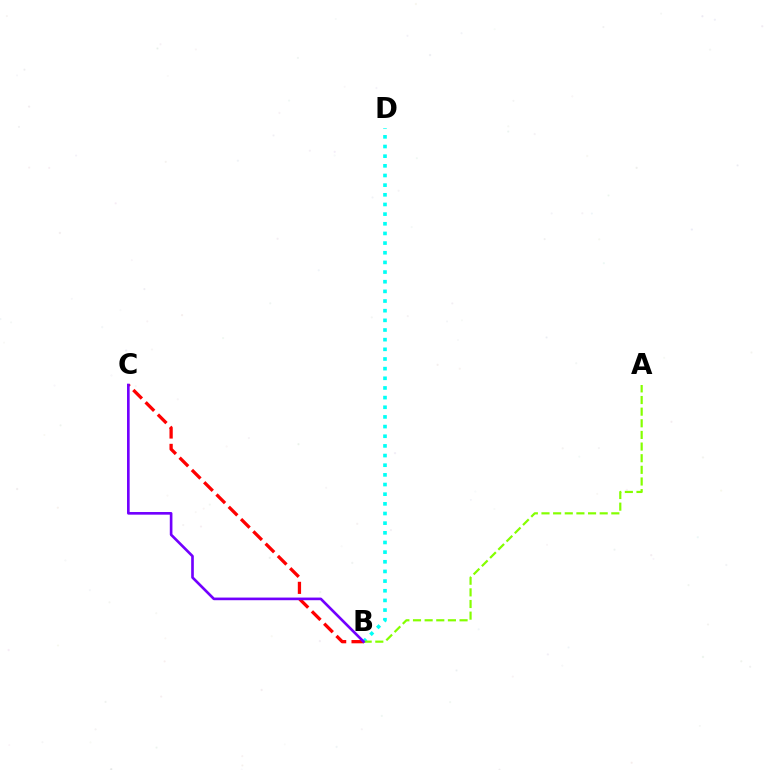{('B', 'D'): [{'color': '#00fff6', 'line_style': 'dotted', 'thickness': 2.62}], ('B', 'C'): [{'color': '#ff0000', 'line_style': 'dashed', 'thickness': 2.36}, {'color': '#7200ff', 'line_style': 'solid', 'thickness': 1.91}], ('A', 'B'): [{'color': '#84ff00', 'line_style': 'dashed', 'thickness': 1.58}]}